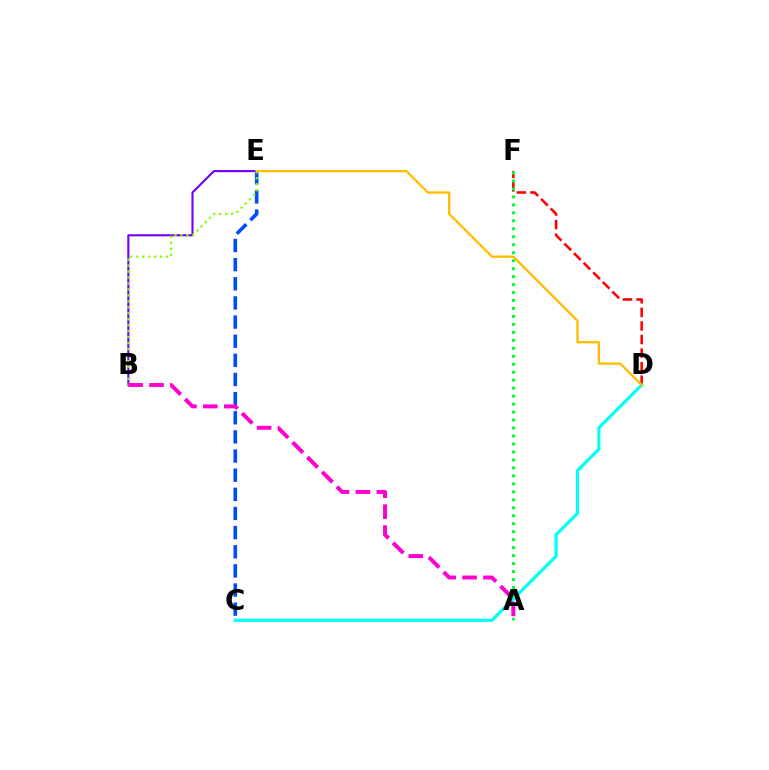{('D', 'F'): [{'color': '#ff0000', 'line_style': 'dashed', 'thickness': 1.84}], ('A', 'F'): [{'color': '#00ff39', 'line_style': 'dotted', 'thickness': 2.17}], ('B', 'E'): [{'color': '#7200ff', 'line_style': 'solid', 'thickness': 1.53}, {'color': '#84ff00', 'line_style': 'dotted', 'thickness': 1.62}], ('C', 'E'): [{'color': '#004bff', 'line_style': 'dashed', 'thickness': 2.6}], ('C', 'D'): [{'color': '#00fff6', 'line_style': 'solid', 'thickness': 2.3}], ('D', 'E'): [{'color': '#ffbd00', 'line_style': 'solid', 'thickness': 1.68}], ('A', 'B'): [{'color': '#ff00cf', 'line_style': 'dashed', 'thickness': 2.84}]}